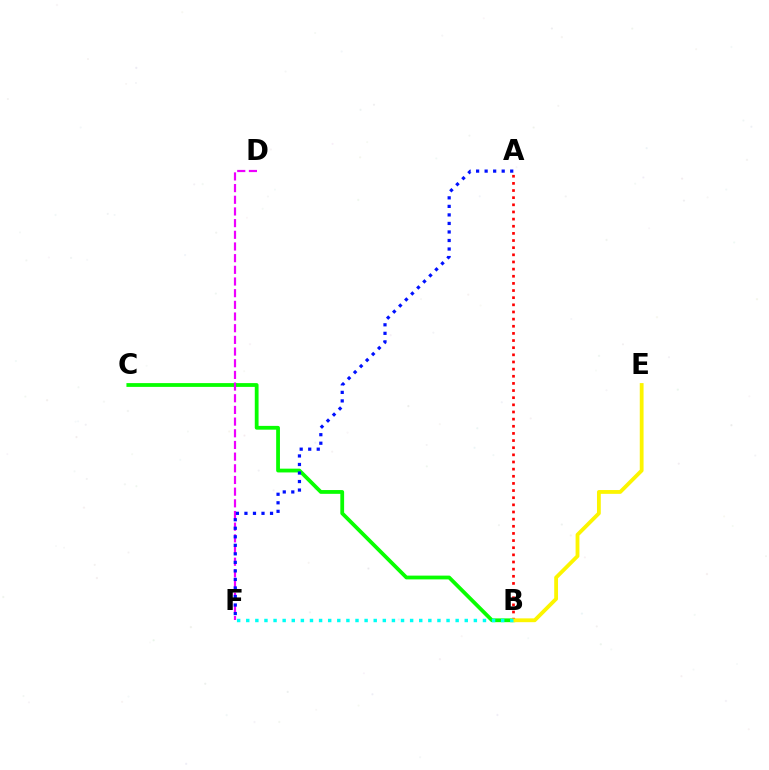{('B', 'C'): [{'color': '#08ff00', 'line_style': 'solid', 'thickness': 2.72}], ('A', 'B'): [{'color': '#ff0000', 'line_style': 'dotted', 'thickness': 1.94}], ('D', 'F'): [{'color': '#ee00ff', 'line_style': 'dashed', 'thickness': 1.59}], ('B', 'E'): [{'color': '#fcf500', 'line_style': 'solid', 'thickness': 2.74}], ('B', 'F'): [{'color': '#00fff6', 'line_style': 'dotted', 'thickness': 2.47}], ('A', 'F'): [{'color': '#0010ff', 'line_style': 'dotted', 'thickness': 2.32}]}